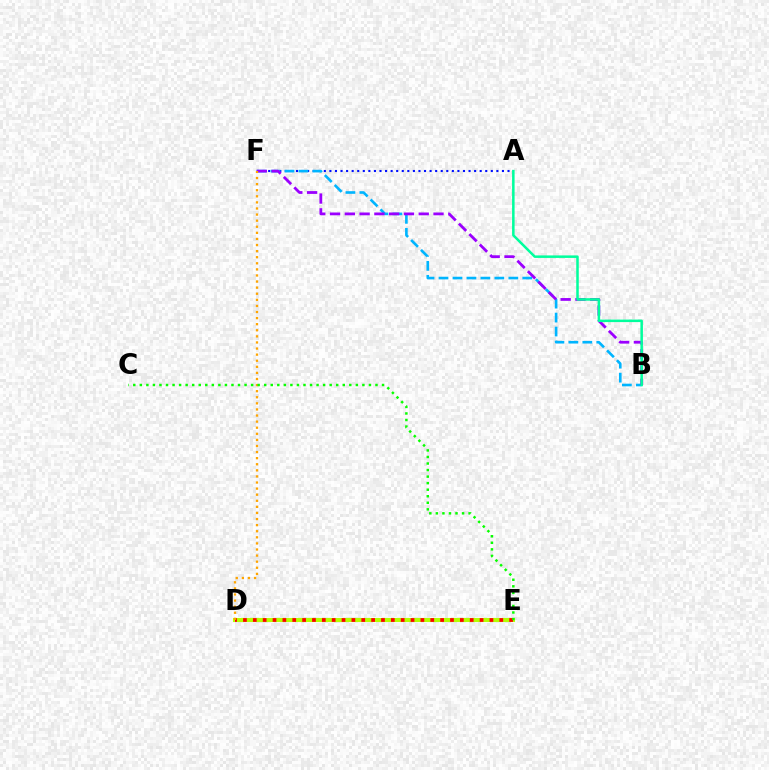{('A', 'F'): [{'color': '#0010ff', 'line_style': 'dotted', 'thickness': 1.51}], ('B', 'F'): [{'color': '#00b5ff', 'line_style': 'dashed', 'thickness': 1.9}, {'color': '#9b00ff', 'line_style': 'dashed', 'thickness': 2.01}], ('A', 'B'): [{'color': '#00ff9d', 'line_style': 'solid', 'thickness': 1.81}], ('D', 'E'): [{'color': '#ff00bd', 'line_style': 'solid', 'thickness': 2.56}, {'color': '#b3ff00', 'line_style': 'solid', 'thickness': 2.93}, {'color': '#ff0000', 'line_style': 'dotted', 'thickness': 2.68}], ('D', 'F'): [{'color': '#ffa500', 'line_style': 'dotted', 'thickness': 1.65}], ('C', 'E'): [{'color': '#08ff00', 'line_style': 'dotted', 'thickness': 1.78}]}